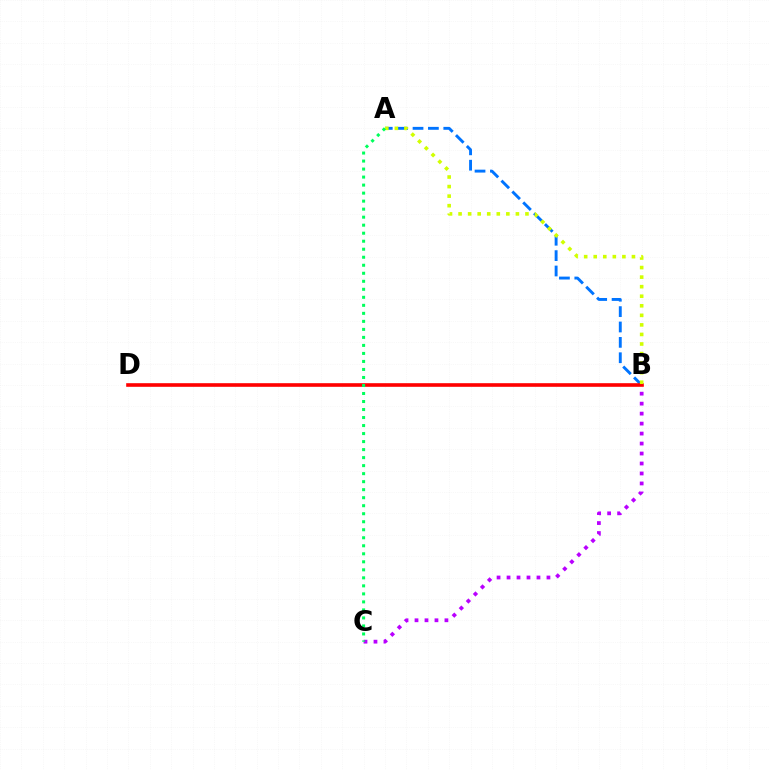{('A', 'B'): [{'color': '#0074ff', 'line_style': 'dashed', 'thickness': 2.09}, {'color': '#d1ff00', 'line_style': 'dotted', 'thickness': 2.6}], ('B', 'C'): [{'color': '#b900ff', 'line_style': 'dotted', 'thickness': 2.71}], ('B', 'D'): [{'color': '#ff0000', 'line_style': 'solid', 'thickness': 2.6}], ('A', 'C'): [{'color': '#00ff5c', 'line_style': 'dotted', 'thickness': 2.18}]}